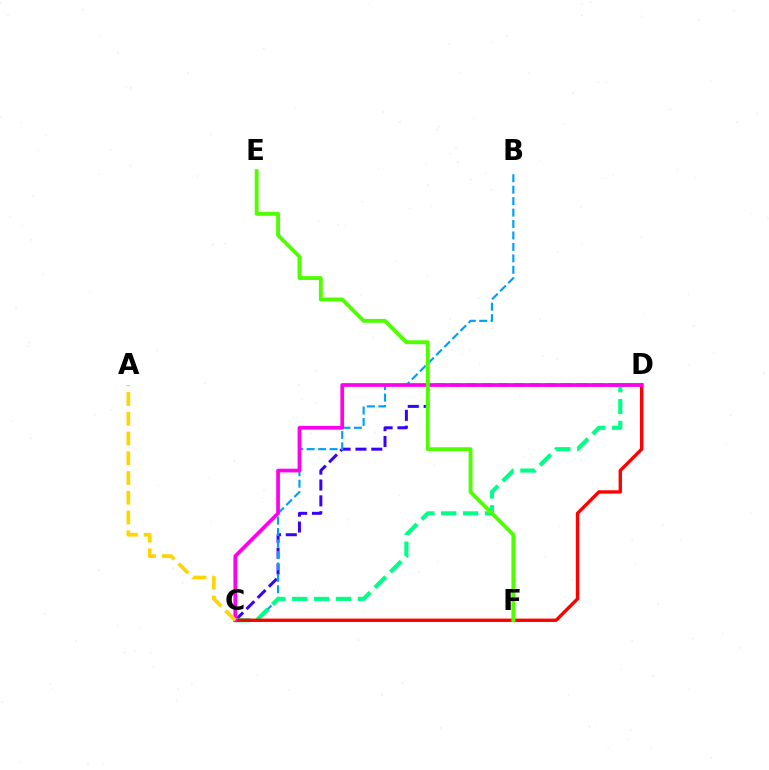{('C', 'D'): [{'color': '#3700ff', 'line_style': 'dashed', 'thickness': 2.15}, {'color': '#00ff86', 'line_style': 'dashed', 'thickness': 2.97}, {'color': '#ff0000', 'line_style': 'solid', 'thickness': 2.43}, {'color': '#ff00ed', 'line_style': 'solid', 'thickness': 2.68}], ('B', 'C'): [{'color': '#009eff', 'line_style': 'dashed', 'thickness': 1.55}], ('A', 'C'): [{'color': '#ffd500', 'line_style': 'dashed', 'thickness': 2.68}], ('E', 'F'): [{'color': '#4fff00', 'line_style': 'solid', 'thickness': 2.79}]}